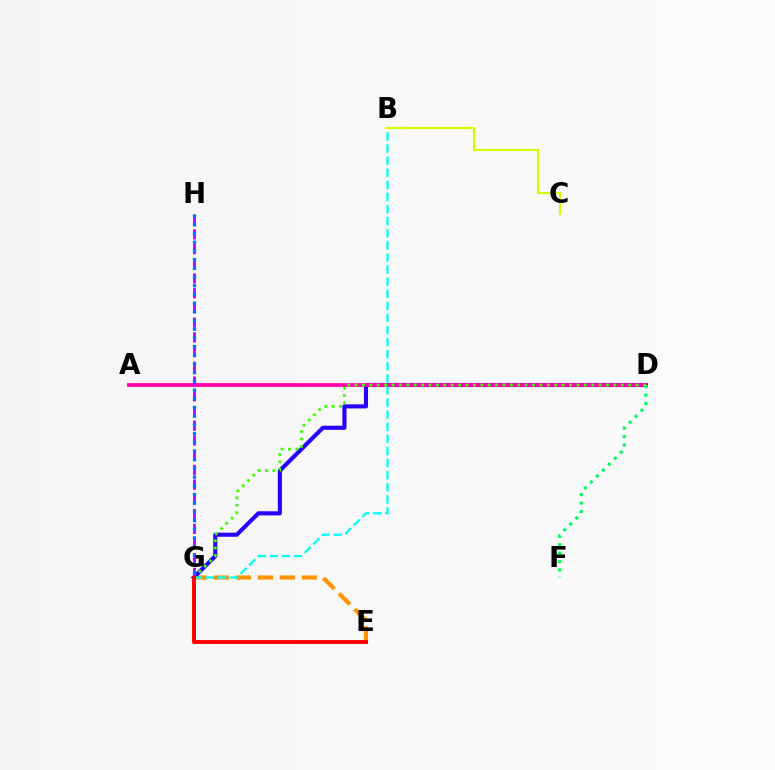{('E', 'G'): [{'color': '#ff9400', 'line_style': 'dashed', 'thickness': 2.99}, {'color': '#ff0000', 'line_style': 'solid', 'thickness': 2.8}], ('D', 'G'): [{'color': '#2500ff', 'line_style': 'solid', 'thickness': 2.95}, {'color': '#3dff00', 'line_style': 'dotted', 'thickness': 2.01}], ('A', 'D'): [{'color': '#ff00ac', 'line_style': 'solid', 'thickness': 2.7}], ('B', 'G'): [{'color': '#00fff6', 'line_style': 'dashed', 'thickness': 1.64}], ('G', 'H'): [{'color': '#b900ff', 'line_style': 'dashed', 'thickness': 2.0}, {'color': '#0074ff', 'line_style': 'dotted', 'thickness': 2.36}], ('D', 'F'): [{'color': '#00ff5c', 'line_style': 'dotted', 'thickness': 2.29}], ('B', 'C'): [{'color': '#d1ff00', 'line_style': 'solid', 'thickness': 1.57}]}